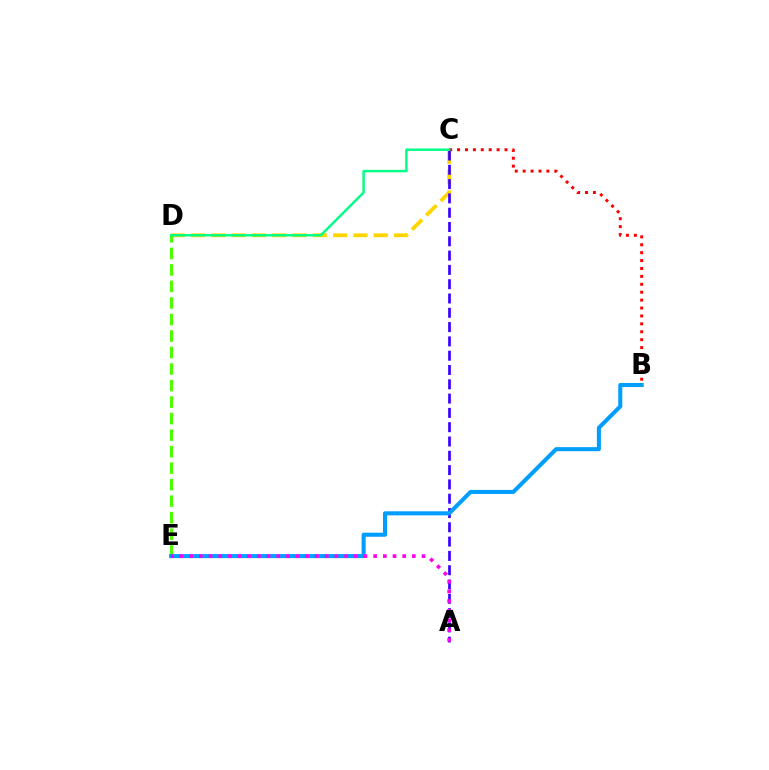{('C', 'D'): [{'color': '#ffd500', 'line_style': 'dashed', 'thickness': 2.76}, {'color': '#00ff86', 'line_style': 'solid', 'thickness': 1.77}], ('B', 'C'): [{'color': '#ff0000', 'line_style': 'dotted', 'thickness': 2.15}], ('D', 'E'): [{'color': '#4fff00', 'line_style': 'dashed', 'thickness': 2.24}], ('A', 'C'): [{'color': '#3700ff', 'line_style': 'dashed', 'thickness': 1.94}], ('B', 'E'): [{'color': '#009eff', 'line_style': 'solid', 'thickness': 2.92}], ('A', 'E'): [{'color': '#ff00ed', 'line_style': 'dotted', 'thickness': 2.63}]}